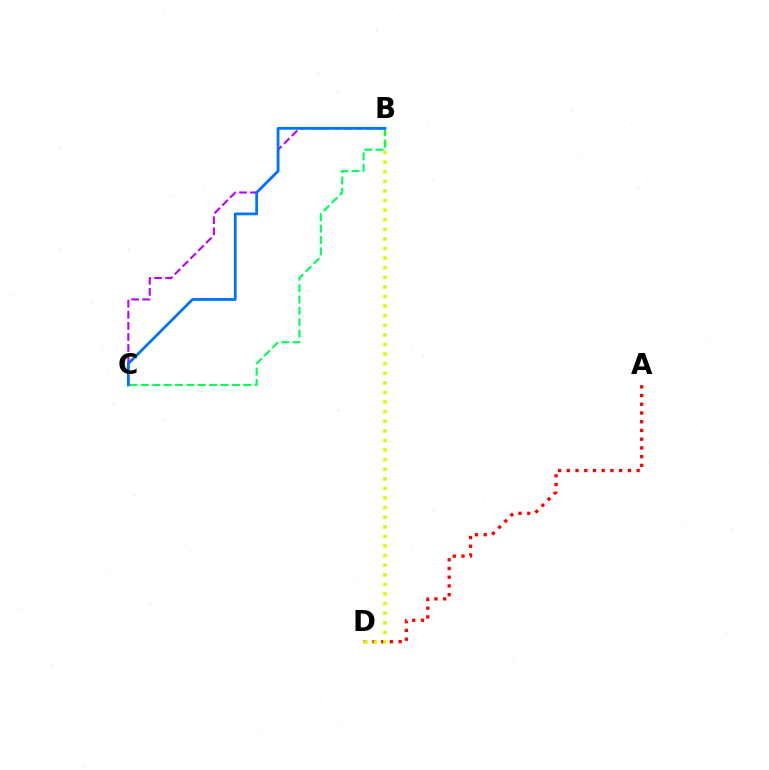{('B', 'C'): [{'color': '#b900ff', 'line_style': 'dashed', 'thickness': 1.5}, {'color': '#00ff5c', 'line_style': 'dashed', 'thickness': 1.55}, {'color': '#0074ff', 'line_style': 'solid', 'thickness': 2.01}], ('A', 'D'): [{'color': '#ff0000', 'line_style': 'dotted', 'thickness': 2.37}], ('B', 'D'): [{'color': '#d1ff00', 'line_style': 'dotted', 'thickness': 2.61}]}